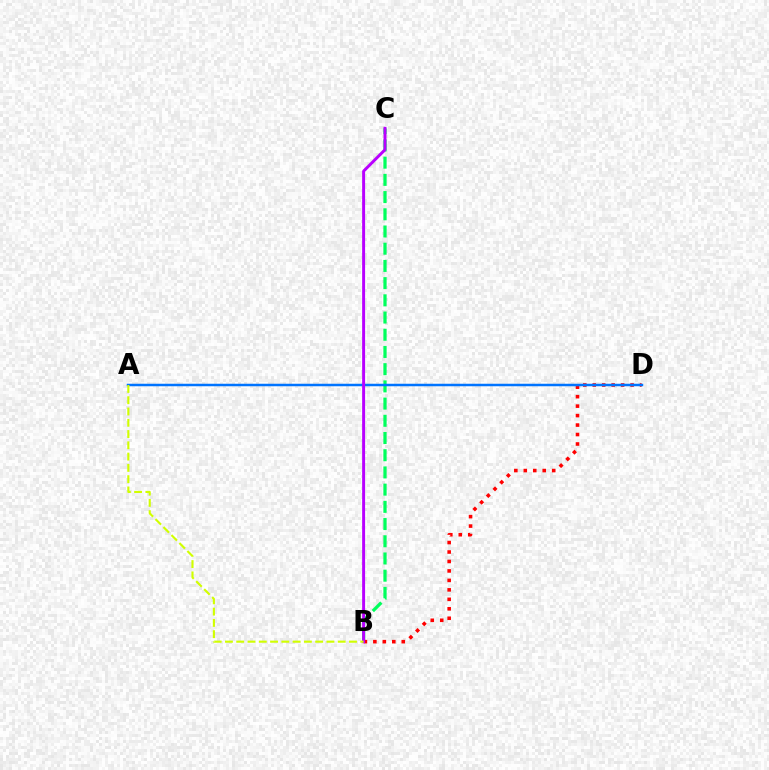{('B', 'C'): [{'color': '#00ff5c', 'line_style': 'dashed', 'thickness': 2.34}, {'color': '#b900ff', 'line_style': 'solid', 'thickness': 2.13}], ('B', 'D'): [{'color': '#ff0000', 'line_style': 'dotted', 'thickness': 2.57}], ('A', 'D'): [{'color': '#0074ff', 'line_style': 'solid', 'thickness': 1.8}], ('A', 'B'): [{'color': '#d1ff00', 'line_style': 'dashed', 'thickness': 1.53}]}